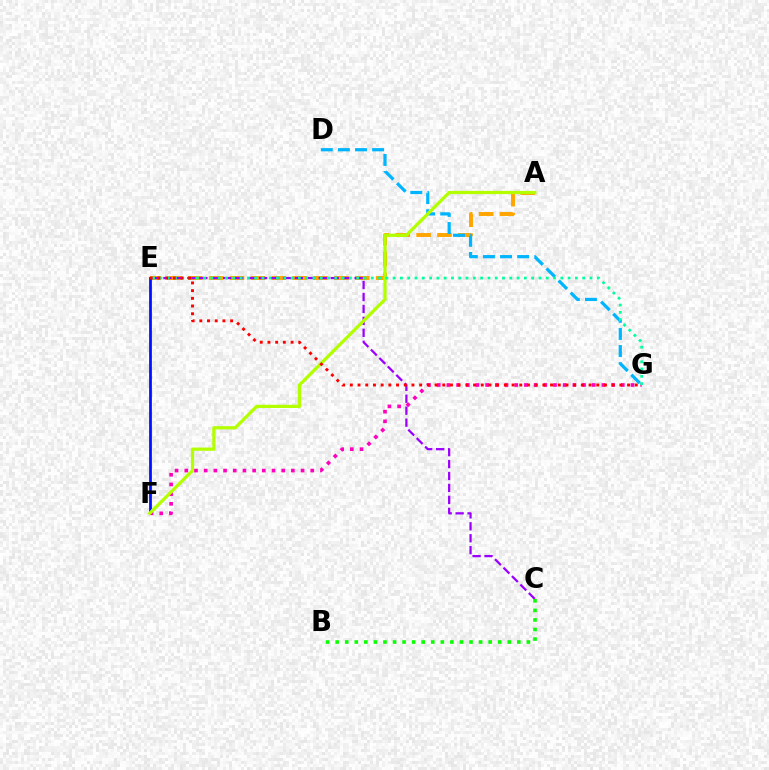{('A', 'E'): [{'color': '#ffa500', 'line_style': 'dashed', 'thickness': 2.84}], ('D', 'G'): [{'color': '#00b5ff', 'line_style': 'dashed', 'thickness': 2.32}], ('C', 'E'): [{'color': '#9b00ff', 'line_style': 'dashed', 'thickness': 1.62}], ('E', 'F'): [{'color': '#0010ff', 'line_style': 'solid', 'thickness': 1.98}], ('F', 'G'): [{'color': '#ff00bd', 'line_style': 'dotted', 'thickness': 2.63}], ('B', 'C'): [{'color': '#08ff00', 'line_style': 'dotted', 'thickness': 2.6}], ('A', 'F'): [{'color': '#b3ff00', 'line_style': 'solid', 'thickness': 2.33}], ('E', 'G'): [{'color': '#00ff9d', 'line_style': 'dotted', 'thickness': 1.98}, {'color': '#ff0000', 'line_style': 'dotted', 'thickness': 2.09}]}